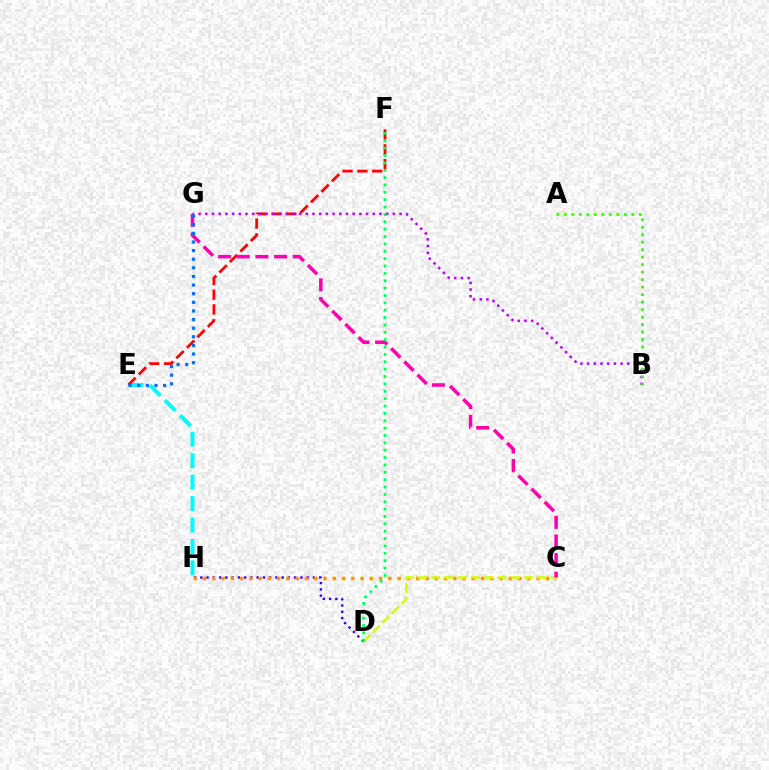{('D', 'H'): [{'color': '#2500ff', 'line_style': 'dotted', 'thickness': 1.7}], ('E', 'H'): [{'color': '#00fff6', 'line_style': 'dashed', 'thickness': 2.92}], ('C', 'H'): [{'color': '#ff9400', 'line_style': 'dotted', 'thickness': 2.52}], ('E', 'F'): [{'color': '#ff0000', 'line_style': 'dashed', 'thickness': 2.01}], ('B', 'G'): [{'color': '#b900ff', 'line_style': 'dotted', 'thickness': 1.82}], ('C', 'D'): [{'color': '#d1ff00', 'line_style': 'dashed', 'thickness': 1.81}], ('C', 'G'): [{'color': '#ff00ac', 'line_style': 'dashed', 'thickness': 2.53}], ('D', 'F'): [{'color': '#00ff5c', 'line_style': 'dotted', 'thickness': 2.0}], ('A', 'B'): [{'color': '#3dff00', 'line_style': 'dotted', 'thickness': 2.03}], ('E', 'G'): [{'color': '#0074ff', 'line_style': 'dotted', 'thickness': 2.34}]}